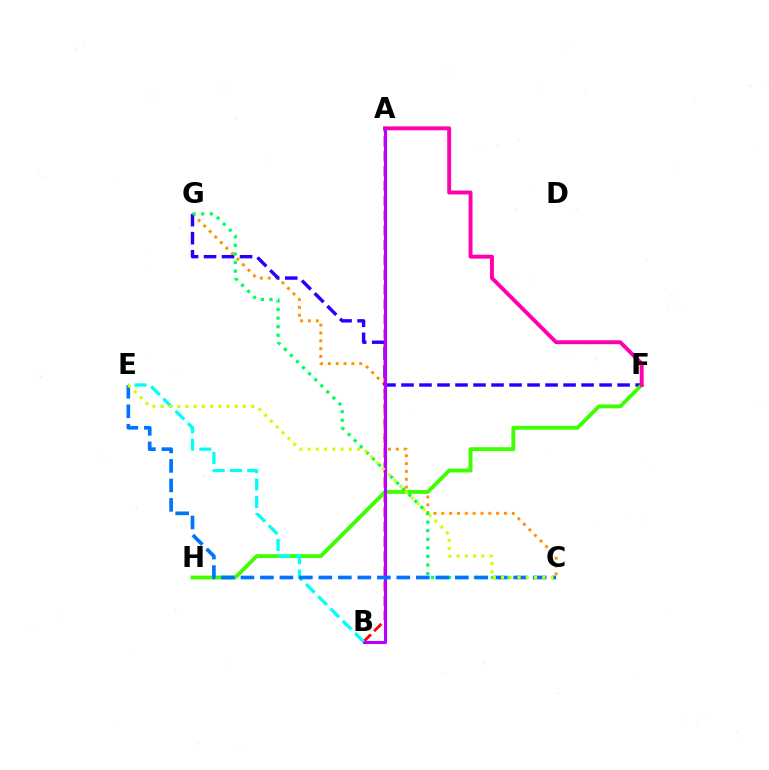{('C', 'G'): [{'color': '#ff9400', 'line_style': 'dotted', 'thickness': 2.13}, {'color': '#00ff5c', 'line_style': 'dotted', 'thickness': 2.33}], ('F', 'G'): [{'color': '#2500ff', 'line_style': 'dashed', 'thickness': 2.45}], ('A', 'B'): [{'color': '#ff0000', 'line_style': 'dashed', 'thickness': 2.01}, {'color': '#b900ff', 'line_style': 'solid', 'thickness': 2.23}], ('F', 'H'): [{'color': '#3dff00', 'line_style': 'solid', 'thickness': 2.77}], ('A', 'F'): [{'color': '#ff00ac', 'line_style': 'solid', 'thickness': 2.81}], ('B', 'E'): [{'color': '#00fff6', 'line_style': 'dashed', 'thickness': 2.35}], ('C', 'E'): [{'color': '#0074ff', 'line_style': 'dashed', 'thickness': 2.65}, {'color': '#d1ff00', 'line_style': 'dotted', 'thickness': 2.24}]}